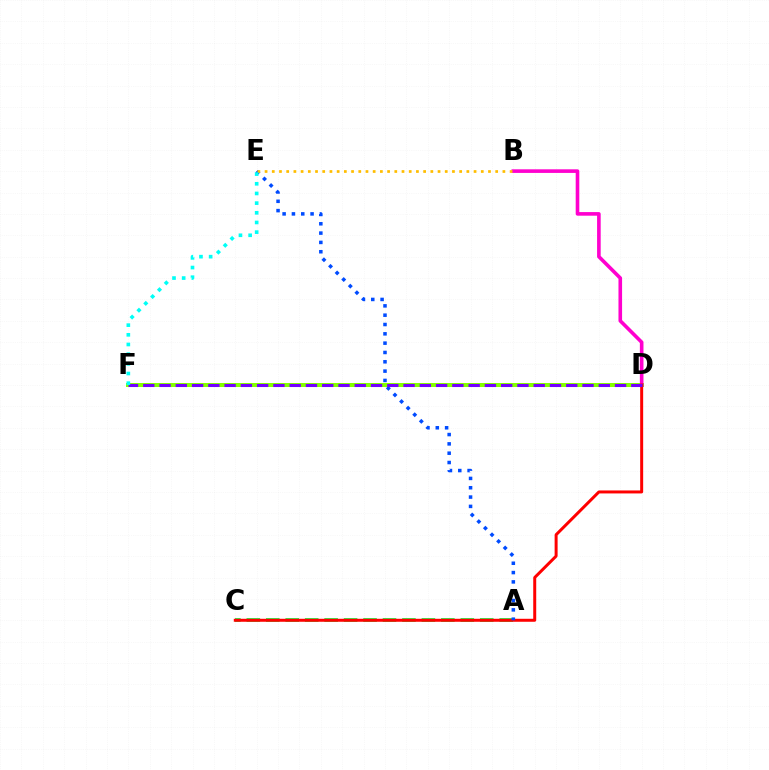{('D', 'F'): [{'color': '#84ff00', 'line_style': 'solid', 'thickness': 2.87}, {'color': '#7200ff', 'line_style': 'dashed', 'thickness': 2.21}], ('A', 'C'): [{'color': '#00ff39', 'line_style': 'dashed', 'thickness': 2.64}], ('B', 'D'): [{'color': '#ff00cf', 'line_style': 'solid', 'thickness': 2.6}], ('C', 'D'): [{'color': '#ff0000', 'line_style': 'solid', 'thickness': 2.15}], ('A', 'E'): [{'color': '#004bff', 'line_style': 'dotted', 'thickness': 2.53}], ('B', 'E'): [{'color': '#ffbd00', 'line_style': 'dotted', 'thickness': 1.96}], ('E', 'F'): [{'color': '#00fff6', 'line_style': 'dotted', 'thickness': 2.63}]}